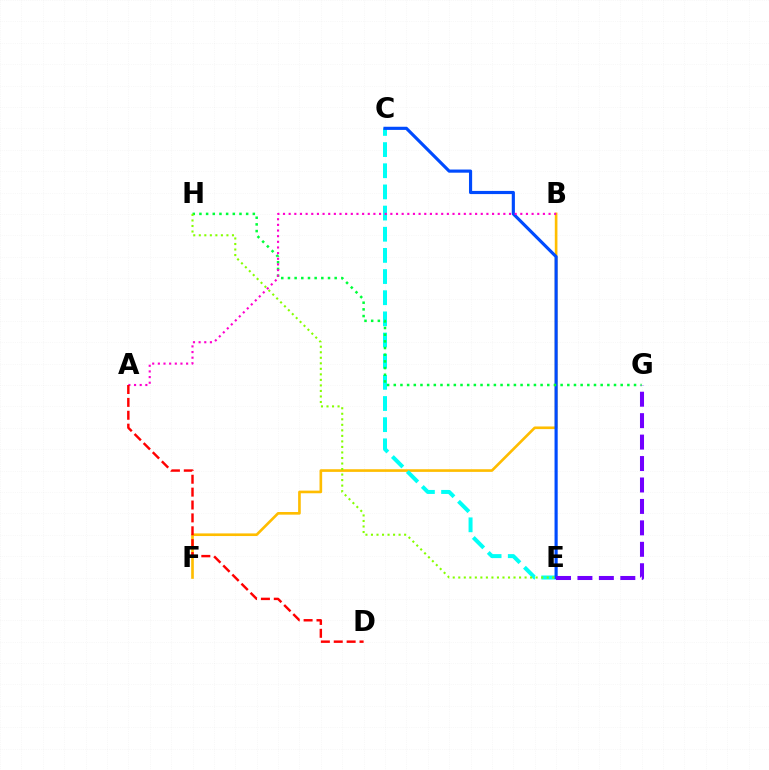{('B', 'F'): [{'color': '#ffbd00', 'line_style': 'solid', 'thickness': 1.9}], ('C', 'E'): [{'color': '#00fff6', 'line_style': 'dashed', 'thickness': 2.87}, {'color': '#004bff', 'line_style': 'solid', 'thickness': 2.27}], ('G', 'H'): [{'color': '#00ff39', 'line_style': 'dotted', 'thickness': 1.81}], ('A', 'B'): [{'color': '#ff00cf', 'line_style': 'dotted', 'thickness': 1.54}], ('A', 'D'): [{'color': '#ff0000', 'line_style': 'dashed', 'thickness': 1.75}], ('E', 'G'): [{'color': '#7200ff', 'line_style': 'dashed', 'thickness': 2.91}], ('E', 'H'): [{'color': '#84ff00', 'line_style': 'dotted', 'thickness': 1.5}]}